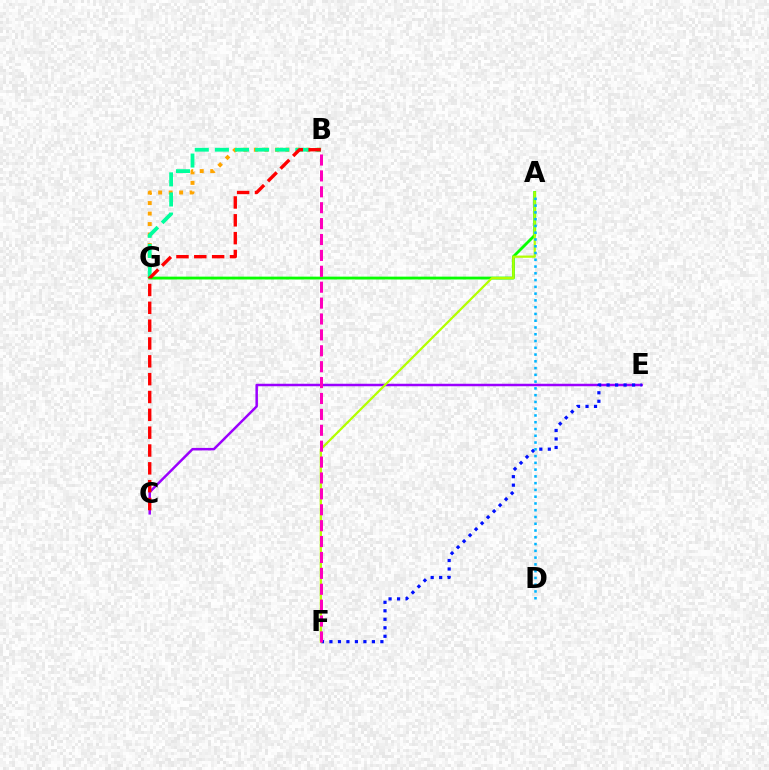{('B', 'G'): [{'color': '#ffa500', 'line_style': 'dotted', 'thickness': 2.85}, {'color': '#00ff9d', 'line_style': 'dashed', 'thickness': 2.73}], ('A', 'G'): [{'color': '#08ff00', 'line_style': 'solid', 'thickness': 2.03}], ('C', 'E'): [{'color': '#9b00ff', 'line_style': 'solid', 'thickness': 1.79}], ('E', 'F'): [{'color': '#0010ff', 'line_style': 'dotted', 'thickness': 2.31}], ('A', 'F'): [{'color': '#b3ff00', 'line_style': 'solid', 'thickness': 1.61}], ('B', 'C'): [{'color': '#ff0000', 'line_style': 'dashed', 'thickness': 2.42}], ('B', 'F'): [{'color': '#ff00bd', 'line_style': 'dashed', 'thickness': 2.16}], ('A', 'D'): [{'color': '#00b5ff', 'line_style': 'dotted', 'thickness': 1.84}]}